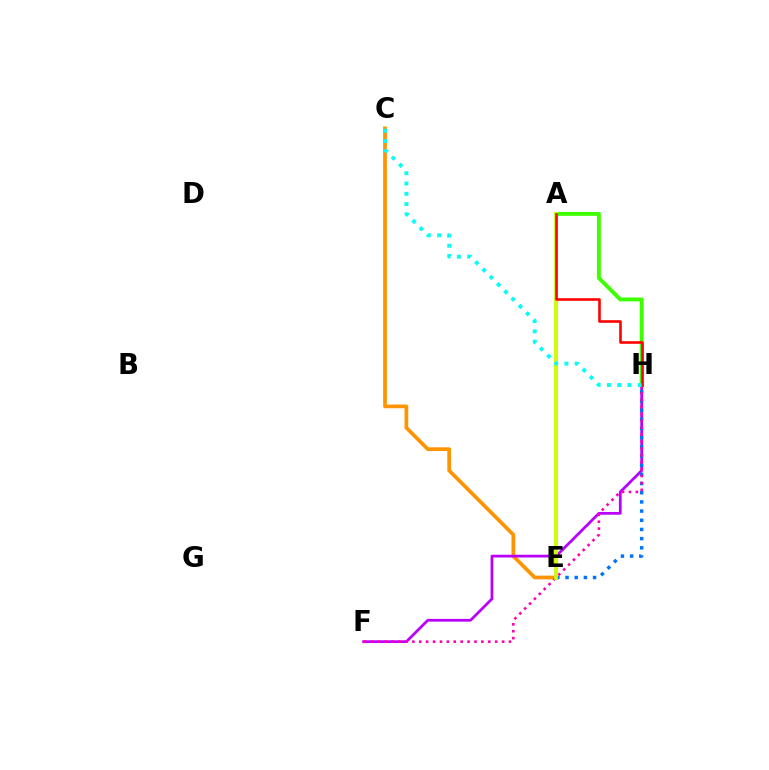{('C', 'E'): [{'color': '#ff9400', 'line_style': 'solid', 'thickness': 2.67}], ('A', 'E'): [{'color': '#2500ff', 'line_style': 'solid', 'thickness': 1.72}, {'color': '#00ff5c', 'line_style': 'solid', 'thickness': 1.7}, {'color': '#d1ff00', 'line_style': 'solid', 'thickness': 2.71}], ('F', 'H'): [{'color': '#b900ff', 'line_style': 'solid', 'thickness': 1.98}, {'color': '#ff00ac', 'line_style': 'dotted', 'thickness': 1.88}], ('E', 'H'): [{'color': '#0074ff', 'line_style': 'dotted', 'thickness': 2.49}], ('A', 'H'): [{'color': '#3dff00', 'line_style': 'solid', 'thickness': 2.8}, {'color': '#ff0000', 'line_style': 'solid', 'thickness': 1.88}], ('C', 'H'): [{'color': '#00fff6', 'line_style': 'dotted', 'thickness': 2.79}]}